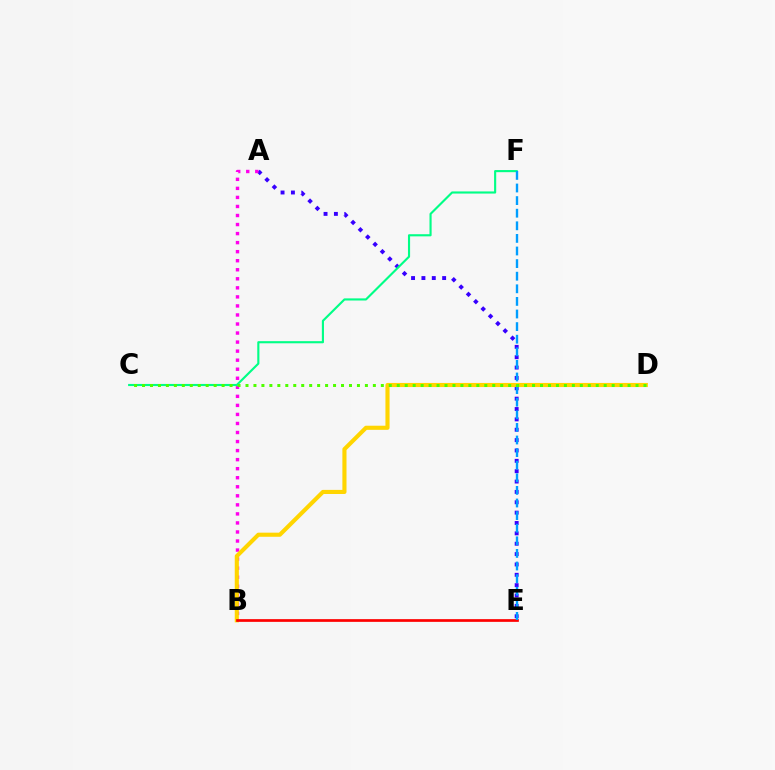{('A', 'E'): [{'color': '#3700ff', 'line_style': 'dotted', 'thickness': 2.82}], ('A', 'B'): [{'color': '#ff00ed', 'line_style': 'dotted', 'thickness': 2.46}], ('B', 'D'): [{'color': '#ffd500', 'line_style': 'solid', 'thickness': 2.96}], ('C', 'F'): [{'color': '#00ff86', 'line_style': 'solid', 'thickness': 1.54}], ('B', 'E'): [{'color': '#ff0000', 'line_style': 'solid', 'thickness': 1.95}], ('E', 'F'): [{'color': '#009eff', 'line_style': 'dashed', 'thickness': 1.71}], ('C', 'D'): [{'color': '#4fff00', 'line_style': 'dotted', 'thickness': 2.16}]}